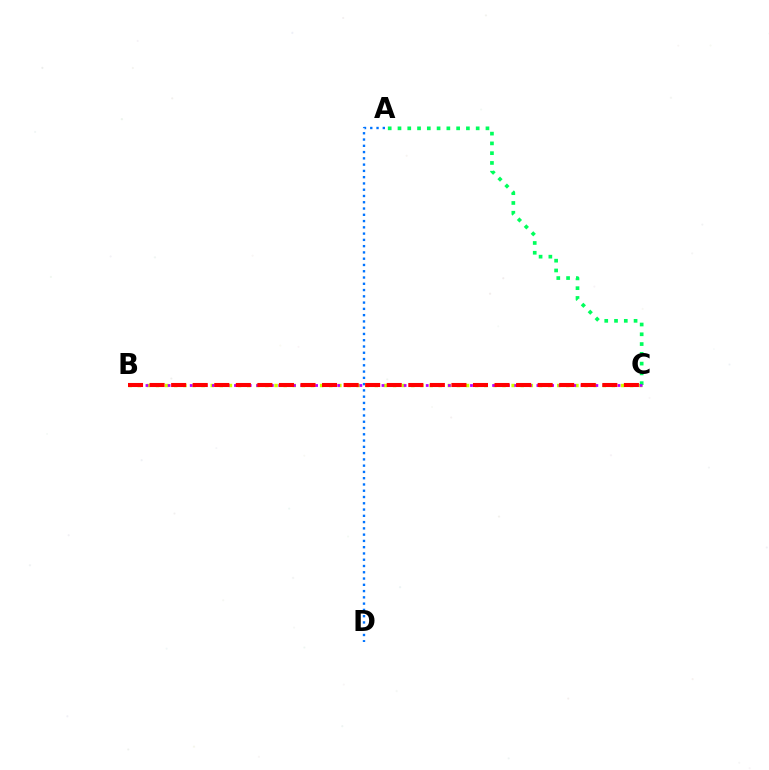{('B', 'C'): [{'color': '#d1ff00', 'line_style': 'dotted', 'thickness': 2.48}, {'color': '#b900ff', 'line_style': 'dotted', 'thickness': 2.0}, {'color': '#ff0000', 'line_style': 'dashed', 'thickness': 2.93}], ('A', 'C'): [{'color': '#00ff5c', 'line_style': 'dotted', 'thickness': 2.66}], ('A', 'D'): [{'color': '#0074ff', 'line_style': 'dotted', 'thickness': 1.7}]}